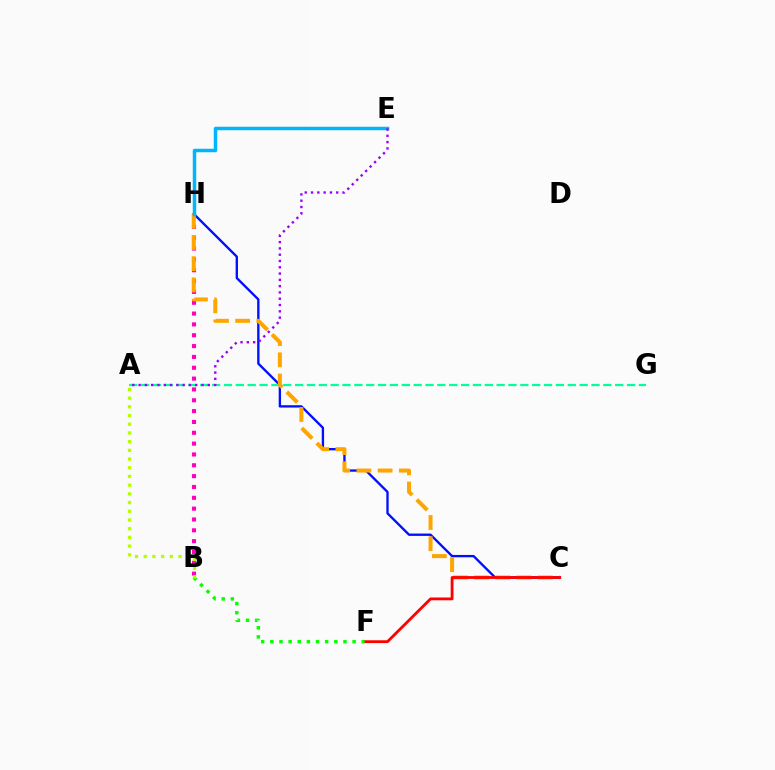{('C', 'H'): [{'color': '#0010ff', 'line_style': 'solid', 'thickness': 1.69}, {'color': '#ffa500', 'line_style': 'dashed', 'thickness': 2.88}], ('A', 'G'): [{'color': '#00ff9d', 'line_style': 'dashed', 'thickness': 1.61}], ('B', 'H'): [{'color': '#ff00bd', 'line_style': 'dotted', 'thickness': 2.94}], ('B', 'F'): [{'color': '#08ff00', 'line_style': 'dotted', 'thickness': 2.48}], ('C', 'F'): [{'color': '#ff0000', 'line_style': 'solid', 'thickness': 2.03}], ('E', 'H'): [{'color': '#00b5ff', 'line_style': 'solid', 'thickness': 2.5}], ('A', 'E'): [{'color': '#9b00ff', 'line_style': 'dotted', 'thickness': 1.71}], ('A', 'B'): [{'color': '#b3ff00', 'line_style': 'dotted', 'thickness': 2.37}]}